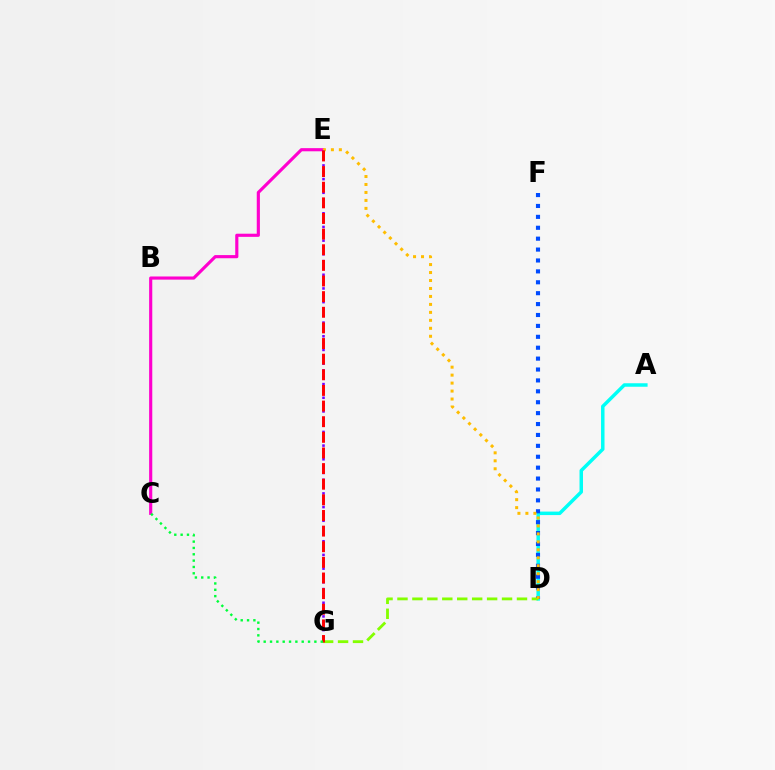{('A', 'D'): [{'color': '#00fff6', 'line_style': 'solid', 'thickness': 2.51}], ('D', 'F'): [{'color': '#004bff', 'line_style': 'dotted', 'thickness': 2.96}], ('C', 'E'): [{'color': '#ff00cf', 'line_style': 'solid', 'thickness': 2.26}], ('D', 'G'): [{'color': '#84ff00', 'line_style': 'dashed', 'thickness': 2.03}], ('D', 'E'): [{'color': '#ffbd00', 'line_style': 'dotted', 'thickness': 2.16}], ('E', 'G'): [{'color': '#7200ff', 'line_style': 'dotted', 'thickness': 1.86}, {'color': '#ff0000', 'line_style': 'dashed', 'thickness': 2.12}], ('C', 'G'): [{'color': '#00ff39', 'line_style': 'dotted', 'thickness': 1.72}]}